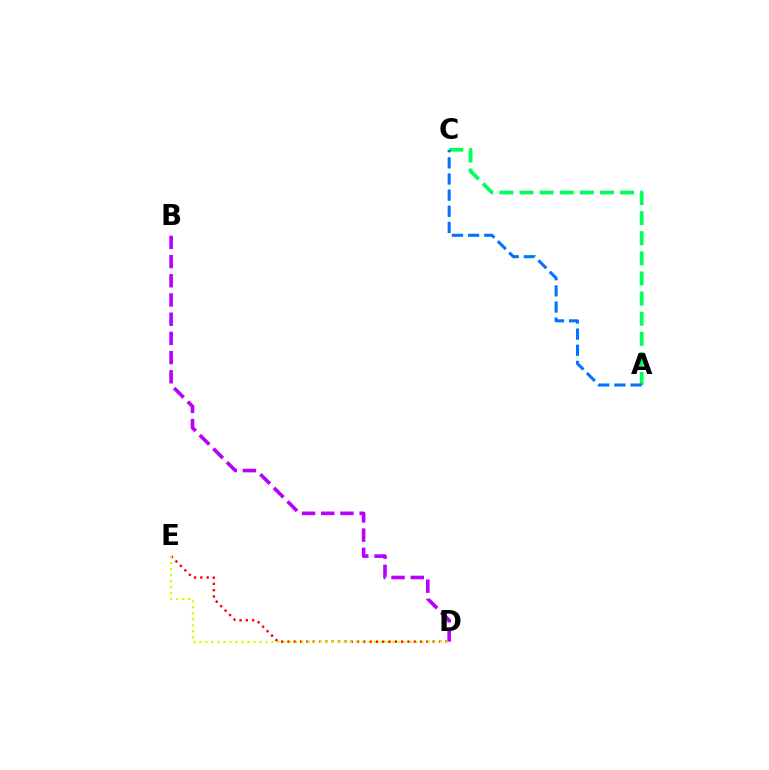{('D', 'E'): [{'color': '#ff0000', 'line_style': 'dotted', 'thickness': 1.72}, {'color': '#d1ff00', 'line_style': 'dotted', 'thickness': 1.63}], ('B', 'D'): [{'color': '#b900ff', 'line_style': 'dashed', 'thickness': 2.61}], ('A', 'C'): [{'color': '#00ff5c', 'line_style': 'dashed', 'thickness': 2.73}, {'color': '#0074ff', 'line_style': 'dashed', 'thickness': 2.19}]}